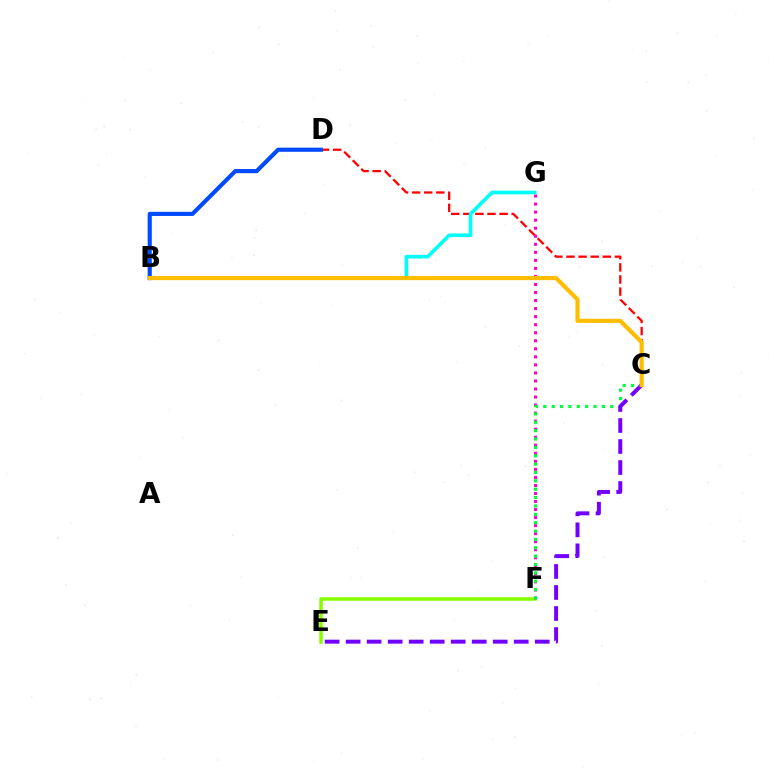{('C', 'D'): [{'color': '#ff0000', 'line_style': 'dashed', 'thickness': 1.64}], ('E', 'F'): [{'color': '#84ff00', 'line_style': 'solid', 'thickness': 2.53}], ('B', 'D'): [{'color': '#004bff', 'line_style': 'solid', 'thickness': 2.98}], ('F', 'G'): [{'color': '#ff00cf', 'line_style': 'dotted', 'thickness': 2.18}], ('C', 'F'): [{'color': '#00ff39', 'line_style': 'dotted', 'thickness': 2.27}], ('C', 'E'): [{'color': '#7200ff', 'line_style': 'dashed', 'thickness': 2.85}], ('B', 'G'): [{'color': '#00fff6', 'line_style': 'solid', 'thickness': 2.63}], ('B', 'C'): [{'color': '#ffbd00', 'line_style': 'solid', 'thickness': 3.0}]}